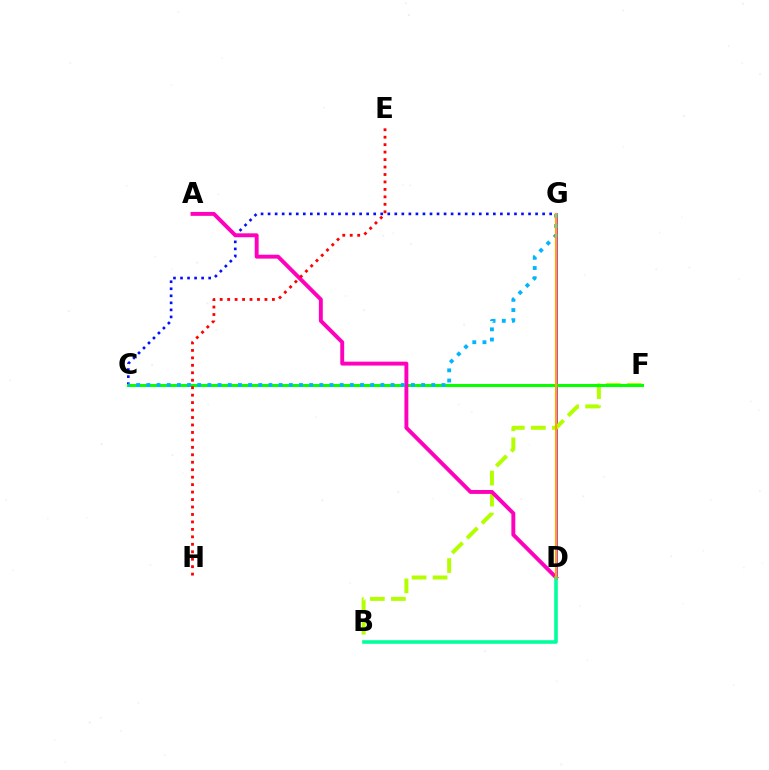{('D', 'G'): [{'color': '#9b00ff', 'line_style': 'solid', 'thickness': 1.8}, {'color': '#ffa500', 'line_style': 'solid', 'thickness': 1.57}], ('B', 'F'): [{'color': '#b3ff00', 'line_style': 'dashed', 'thickness': 2.86}], ('C', 'G'): [{'color': '#0010ff', 'line_style': 'dotted', 'thickness': 1.91}, {'color': '#00b5ff', 'line_style': 'dotted', 'thickness': 2.77}], ('C', 'F'): [{'color': '#08ff00', 'line_style': 'solid', 'thickness': 2.19}], ('A', 'D'): [{'color': '#ff00bd', 'line_style': 'solid', 'thickness': 2.82}], ('B', 'D'): [{'color': '#00ff9d', 'line_style': 'solid', 'thickness': 2.58}], ('E', 'H'): [{'color': '#ff0000', 'line_style': 'dotted', 'thickness': 2.03}]}